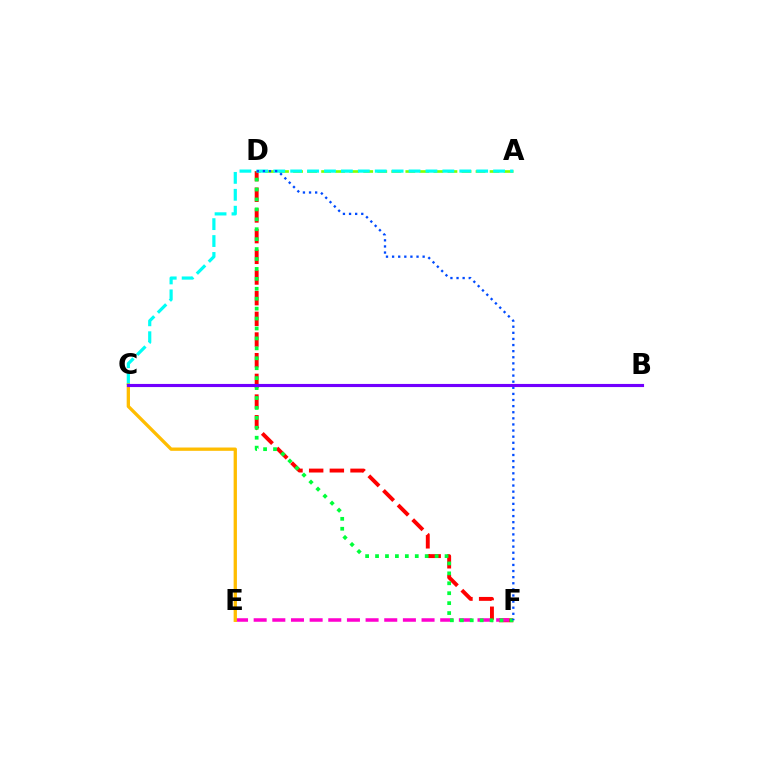{('A', 'D'): [{'color': '#84ff00', 'line_style': 'dashed', 'thickness': 1.91}], ('D', 'F'): [{'color': '#ff0000', 'line_style': 'dashed', 'thickness': 2.81}, {'color': '#00ff39', 'line_style': 'dotted', 'thickness': 2.7}, {'color': '#004bff', 'line_style': 'dotted', 'thickness': 1.66}], ('E', 'F'): [{'color': '#ff00cf', 'line_style': 'dashed', 'thickness': 2.53}], ('A', 'C'): [{'color': '#00fff6', 'line_style': 'dashed', 'thickness': 2.3}], ('C', 'E'): [{'color': '#ffbd00', 'line_style': 'solid', 'thickness': 2.38}], ('B', 'C'): [{'color': '#7200ff', 'line_style': 'solid', 'thickness': 2.25}]}